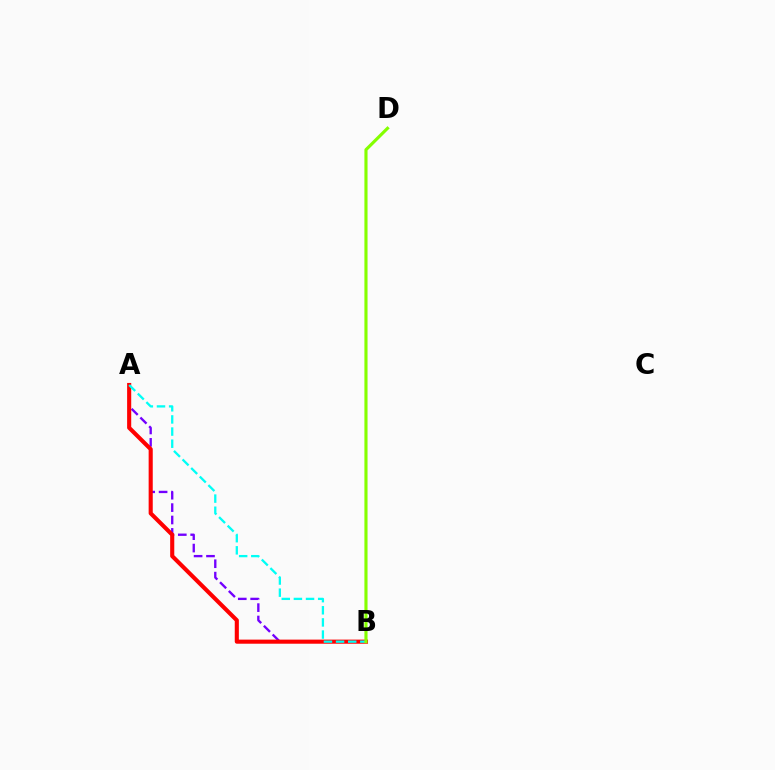{('A', 'B'): [{'color': '#7200ff', 'line_style': 'dashed', 'thickness': 1.68}, {'color': '#ff0000', 'line_style': 'solid', 'thickness': 2.95}, {'color': '#00fff6', 'line_style': 'dashed', 'thickness': 1.65}], ('B', 'D'): [{'color': '#84ff00', 'line_style': 'solid', 'thickness': 2.26}]}